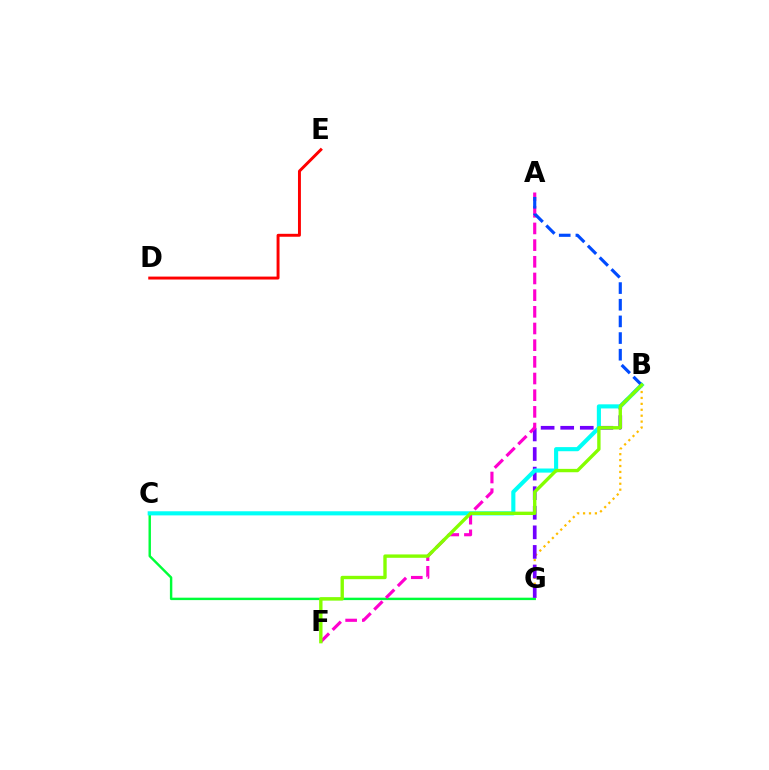{('C', 'G'): [{'color': '#00ff39', 'line_style': 'solid', 'thickness': 1.75}], ('B', 'G'): [{'color': '#ffbd00', 'line_style': 'dotted', 'thickness': 1.61}, {'color': '#7200ff', 'line_style': 'dashed', 'thickness': 2.66}], ('B', 'C'): [{'color': '#00fff6', 'line_style': 'solid', 'thickness': 2.96}], ('A', 'F'): [{'color': '#ff00cf', 'line_style': 'dashed', 'thickness': 2.27}], ('A', 'B'): [{'color': '#004bff', 'line_style': 'dashed', 'thickness': 2.26}], ('B', 'F'): [{'color': '#84ff00', 'line_style': 'solid', 'thickness': 2.43}], ('D', 'E'): [{'color': '#ff0000', 'line_style': 'solid', 'thickness': 2.11}]}